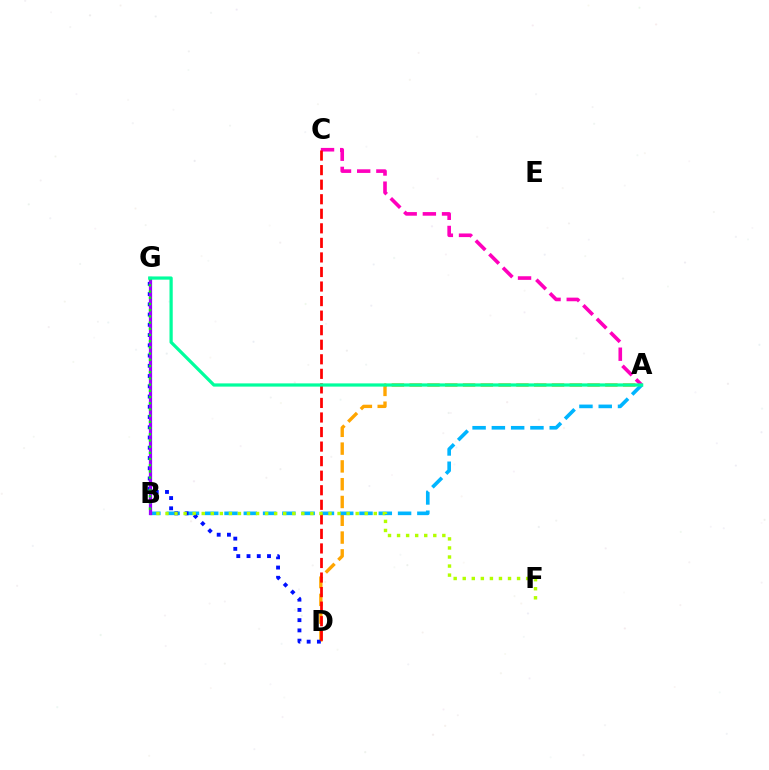{('A', 'D'): [{'color': '#ffa500', 'line_style': 'dashed', 'thickness': 2.42}], ('A', 'C'): [{'color': '#ff00bd', 'line_style': 'dashed', 'thickness': 2.61}], ('A', 'B'): [{'color': '#00b5ff', 'line_style': 'dashed', 'thickness': 2.62}], ('D', 'G'): [{'color': '#0010ff', 'line_style': 'dotted', 'thickness': 2.78}], ('B', 'G'): [{'color': '#9b00ff', 'line_style': 'solid', 'thickness': 2.32}, {'color': '#08ff00', 'line_style': 'dotted', 'thickness': 1.69}], ('C', 'D'): [{'color': '#ff0000', 'line_style': 'dashed', 'thickness': 1.98}], ('B', 'F'): [{'color': '#b3ff00', 'line_style': 'dotted', 'thickness': 2.46}], ('A', 'G'): [{'color': '#00ff9d', 'line_style': 'solid', 'thickness': 2.32}]}